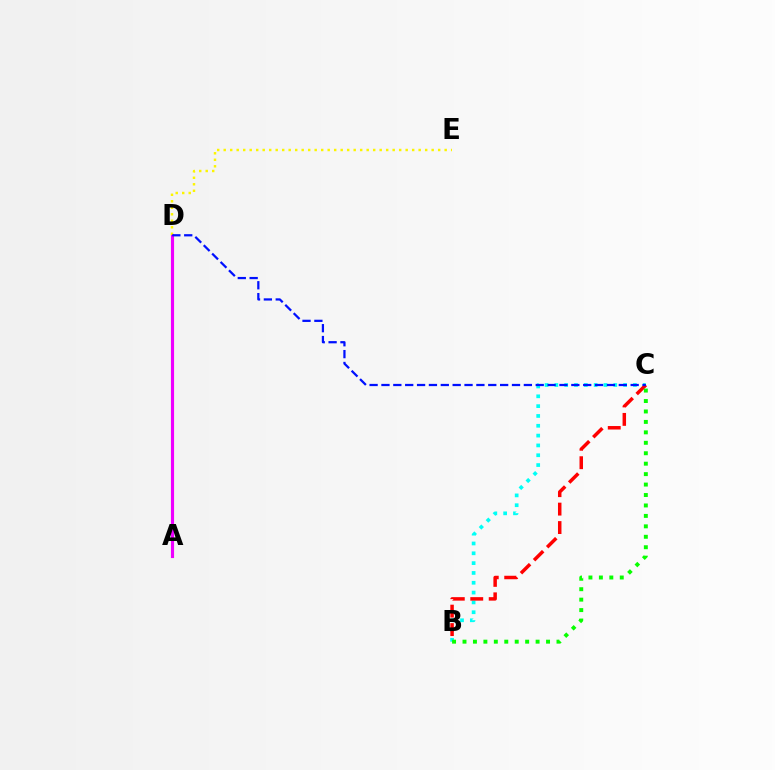{('B', 'C'): [{'color': '#00fff6', 'line_style': 'dotted', 'thickness': 2.67}, {'color': '#ff0000', 'line_style': 'dashed', 'thickness': 2.51}, {'color': '#08ff00', 'line_style': 'dotted', 'thickness': 2.84}], ('A', 'D'): [{'color': '#ee00ff', 'line_style': 'solid', 'thickness': 2.26}], ('D', 'E'): [{'color': '#fcf500', 'line_style': 'dotted', 'thickness': 1.77}], ('C', 'D'): [{'color': '#0010ff', 'line_style': 'dashed', 'thickness': 1.61}]}